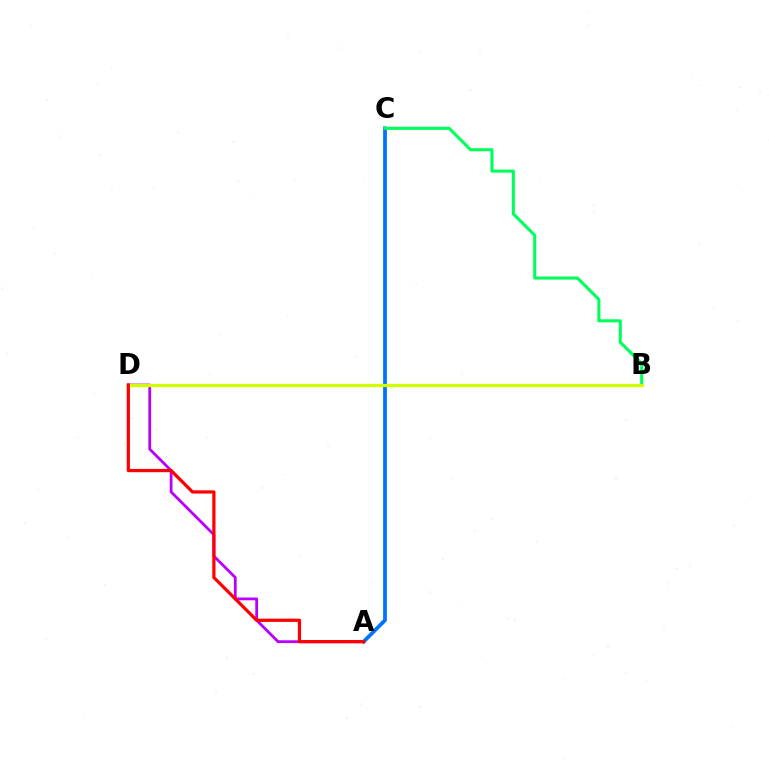{('A', 'D'): [{'color': '#b900ff', 'line_style': 'solid', 'thickness': 2.01}, {'color': '#ff0000', 'line_style': 'solid', 'thickness': 2.33}], ('A', 'C'): [{'color': '#0074ff', 'line_style': 'solid', 'thickness': 2.72}], ('B', 'C'): [{'color': '#00ff5c', 'line_style': 'solid', 'thickness': 2.22}], ('B', 'D'): [{'color': '#d1ff00', 'line_style': 'solid', 'thickness': 2.34}]}